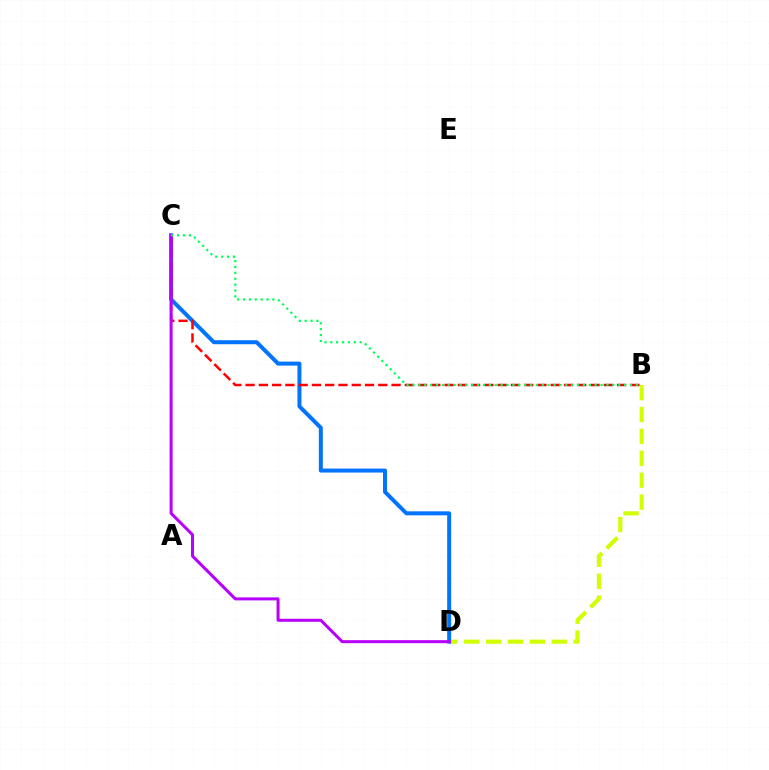{('B', 'D'): [{'color': '#d1ff00', 'line_style': 'dashed', 'thickness': 2.97}], ('C', 'D'): [{'color': '#0074ff', 'line_style': 'solid', 'thickness': 2.87}, {'color': '#b900ff', 'line_style': 'solid', 'thickness': 2.17}], ('B', 'C'): [{'color': '#ff0000', 'line_style': 'dashed', 'thickness': 1.8}, {'color': '#00ff5c', 'line_style': 'dotted', 'thickness': 1.6}]}